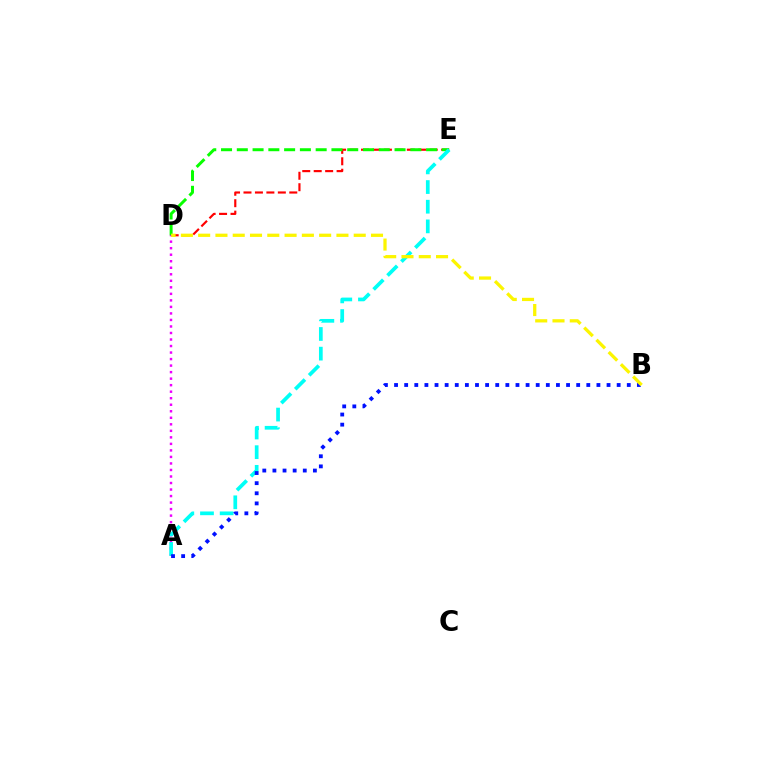{('D', 'E'): [{'color': '#ff0000', 'line_style': 'dashed', 'thickness': 1.56}, {'color': '#08ff00', 'line_style': 'dashed', 'thickness': 2.14}], ('A', 'D'): [{'color': '#ee00ff', 'line_style': 'dotted', 'thickness': 1.77}], ('A', 'E'): [{'color': '#00fff6', 'line_style': 'dashed', 'thickness': 2.67}], ('A', 'B'): [{'color': '#0010ff', 'line_style': 'dotted', 'thickness': 2.75}], ('B', 'D'): [{'color': '#fcf500', 'line_style': 'dashed', 'thickness': 2.35}]}